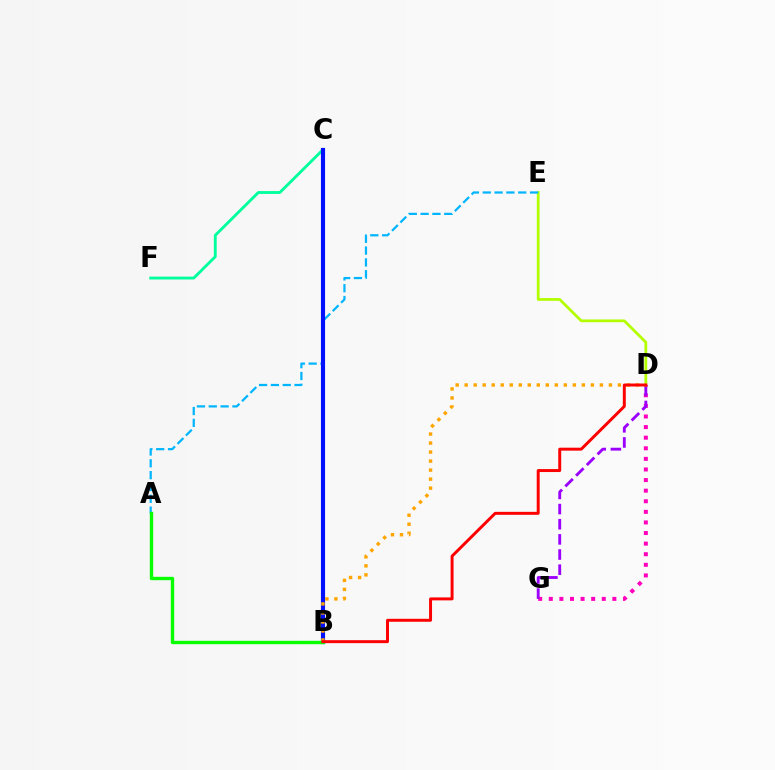{('D', 'G'): [{'color': '#ff00bd', 'line_style': 'dotted', 'thickness': 2.88}, {'color': '#9b00ff', 'line_style': 'dashed', 'thickness': 2.06}], ('D', 'E'): [{'color': '#b3ff00', 'line_style': 'solid', 'thickness': 2.0}], ('A', 'E'): [{'color': '#00b5ff', 'line_style': 'dashed', 'thickness': 1.61}], ('C', 'F'): [{'color': '#00ff9d', 'line_style': 'solid', 'thickness': 2.05}], ('B', 'C'): [{'color': '#0010ff', 'line_style': 'solid', 'thickness': 2.97}], ('B', 'D'): [{'color': '#ffa500', 'line_style': 'dotted', 'thickness': 2.45}, {'color': '#ff0000', 'line_style': 'solid', 'thickness': 2.13}], ('A', 'B'): [{'color': '#08ff00', 'line_style': 'solid', 'thickness': 2.43}]}